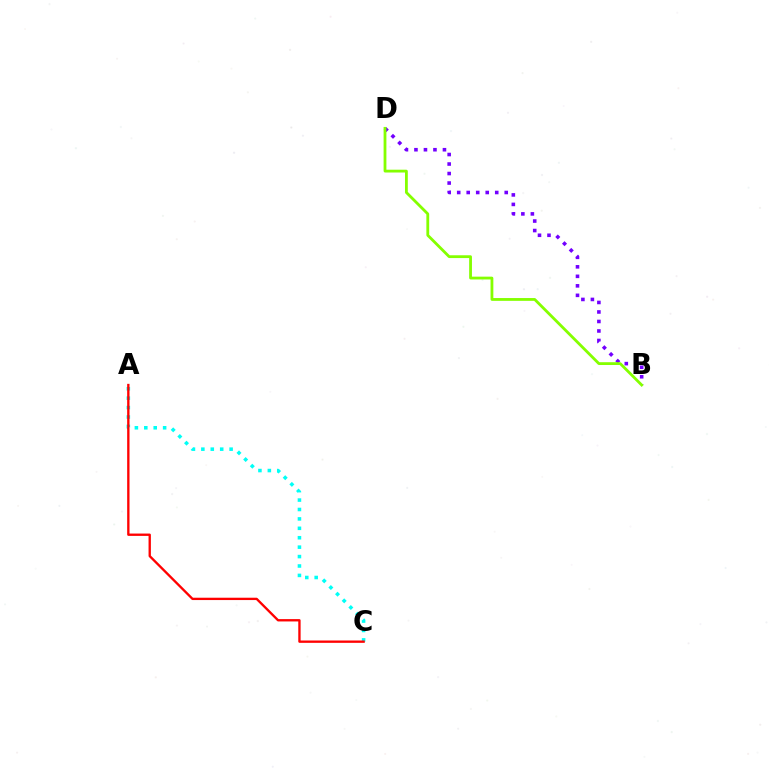{('A', 'C'): [{'color': '#00fff6', 'line_style': 'dotted', 'thickness': 2.56}, {'color': '#ff0000', 'line_style': 'solid', 'thickness': 1.68}], ('B', 'D'): [{'color': '#7200ff', 'line_style': 'dotted', 'thickness': 2.58}, {'color': '#84ff00', 'line_style': 'solid', 'thickness': 2.02}]}